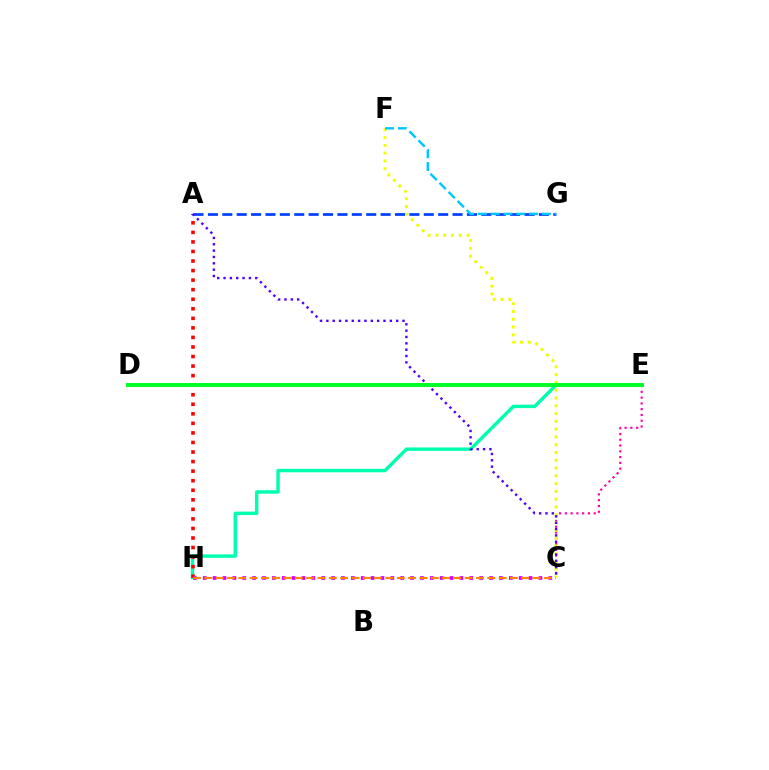{('C', 'E'): [{'color': '#ff00a0', 'line_style': 'dotted', 'thickness': 1.57}], ('C', 'F'): [{'color': '#eeff00', 'line_style': 'dotted', 'thickness': 2.11}], ('E', 'H'): [{'color': '#00ffaf', 'line_style': 'solid', 'thickness': 2.47}], ('A', 'H'): [{'color': '#ff0000', 'line_style': 'dotted', 'thickness': 2.59}], ('A', 'G'): [{'color': '#003fff', 'line_style': 'dashed', 'thickness': 1.95}], ('C', 'H'): [{'color': '#d600ff', 'line_style': 'dotted', 'thickness': 2.68}, {'color': '#ff8800', 'line_style': 'dashed', 'thickness': 1.54}], ('A', 'C'): [{'color': '#4f00ff', 'line_style': 'dotted', 'thickness': 1.72}], ('F', 'G'): [{'color': '#00c7ff', 'line_style': 'dashed', 'thickness': 1.74}], ('D', 'E'): [{'color': '#66ff00', 'line_style': 'dashed', 'thickness': 1.83}, {'color': '#00ff27', 'line_style': 'solid', 'thickness': 2.84}]}